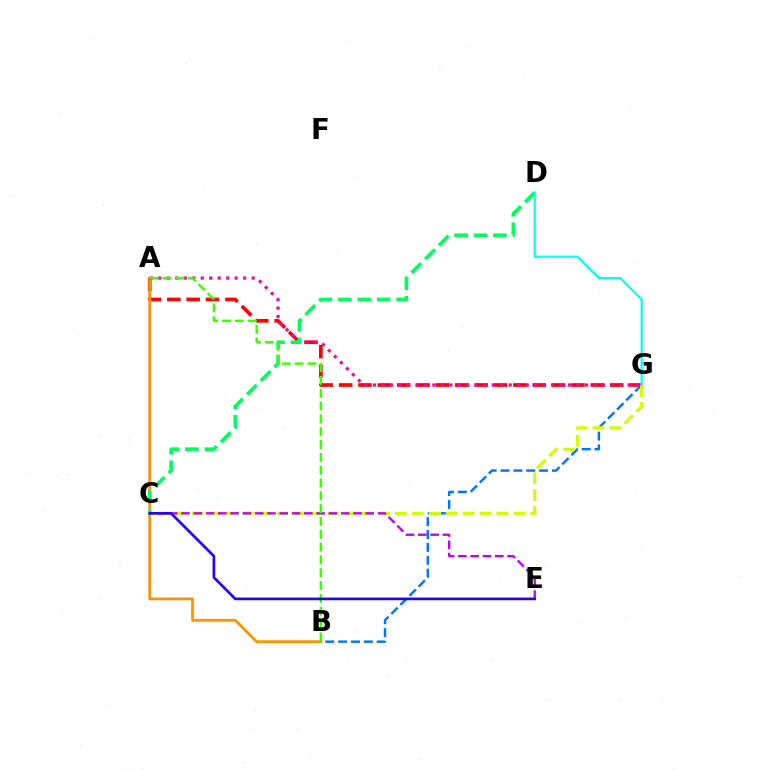{('B', 'G'): [{'color': '#0074ff', 'line_style': 'dashed', 'thickness': 1.75}], ('A', 'G'): [{'color': '#ff0000', 'line_style': 'dashed', 'thickness': 2.63}, {'color': '#ff00ac', 'line_style': 'dotted', 'thickness': 2.31}], ('A', 'B'): [{'color': '#ff9400', 'line_style': 'solid', 'thickness': 2.01}, {'color': '#3dff00', 'line_style': 'dashed', 'thickness': 1.74}], ('C', 'G'): [{'color': '#d1ff00', 'line_style': 'dashed', 'thickness': 2.3}], ('C', 'E'): [{'color': '#b900ff', 'line_style': 'dashed', 'thickness': 1.67}, {'color': '#2500ff', 'line_style': 'solid', 'thickness': 1.93}], ('C', 'D'): [{'color': '#00ff5c', 'line_style': 'dashed', 'thickness': 2.64}], ('D', 'G'): [{'color': '#00fff6', 'line_style': 'solid', 'thickness': 1.58}]}